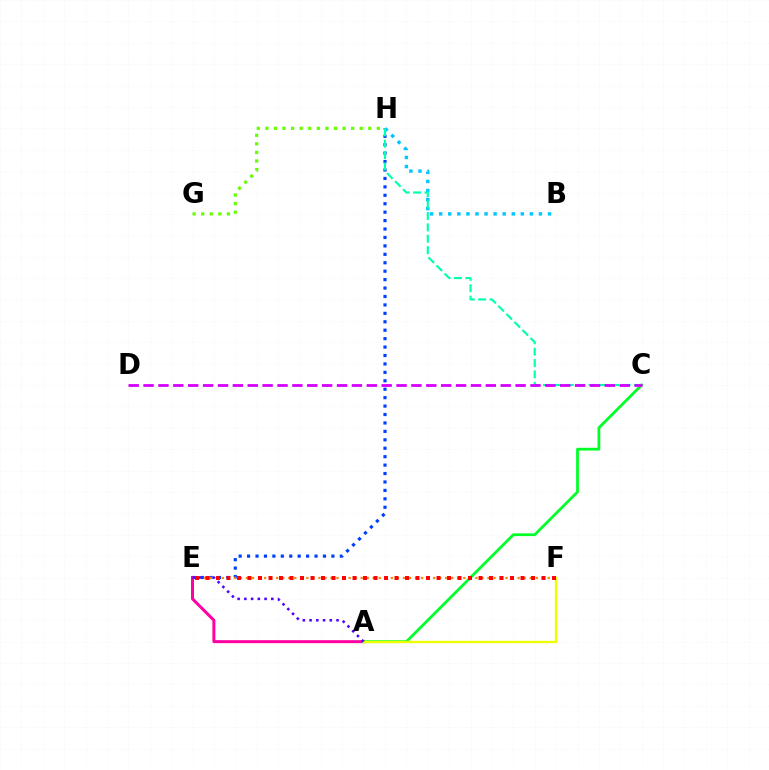{('E', 'H'): [{'color': '#003fff', 'line_style': 'dotted', 'thickness': 2.29}], ('B', 'H'): [{'color': '#00c7ff', 'line_style': 'dotted', 'thickness': 2.46}], ('C', 'H'): [{'color': '#00ffaf', 'line_style': 'dashed', 'thickness': 1.55}], ('A', 'E'): [{'color': '#ff00a0', 'line_style': 'solid', 'thickness': 2.15}, {'color': '#4f00ff', 'line_style': 'dotted', 'thickness': 1.83}], ('A', 'C'): [{'color': '#00ff27', 'line_style': 'solid', 'thickness': 1.99}], ('E', 'F'): [{'color': '#ff8800', 'line_style': 'dotted', 'thickness': 1.64}, {'color': '#ff0000', 'line_style': 'dotted', 'thickness': 2.85}], ('A', 'F'): [{'color': '#eeff00', 'line_style': 'solid', 'thickness': 1.69}], ('G', 'H'): [{'color': '#66ff00', 'line_style': 'dotted', 'thickness': 2.33}], ('C', 'D'): [{'color': '#d600ff', 'line_style': 'dashed', 'thickness': 2.02}]}